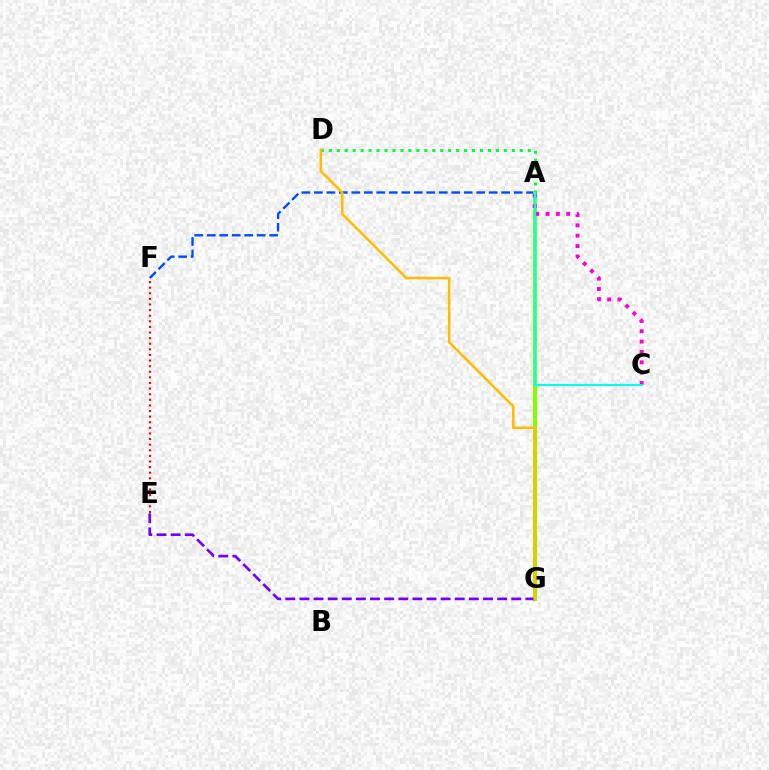{('A', 'F'): [{'color': '#004bff', 'line_style': 'dashed', 'thickness': 1.7}], ('E', 'F'): [{'color': '#ff0000', 'line_style': 'dotted', 'thickness': 1.52}], ('A', 'G'): [{'color': '#84ff00', 'line_style': 'solid', 'thickness': 2.96}], ('A', 'D'): [{'color': '#00ff39', 'line_style': 'dotted', 'thickness': 2.16}], ('E', 'G'): [{'color': '#7200ff', 'line_style': 'dashed', 'thickness': 1.92}], ('D', 'G'): [{'color': '#ffbd00', 'line_style': 'solid', 'thickness': 1.82}], ('A', 'C'): [{'color': '#ff00cf', 'line_style': 'dotted', 'thickness': 2.81}, {'color': '#00fff6', 'line_style': 'solid', 'thickness': 1.54}]}